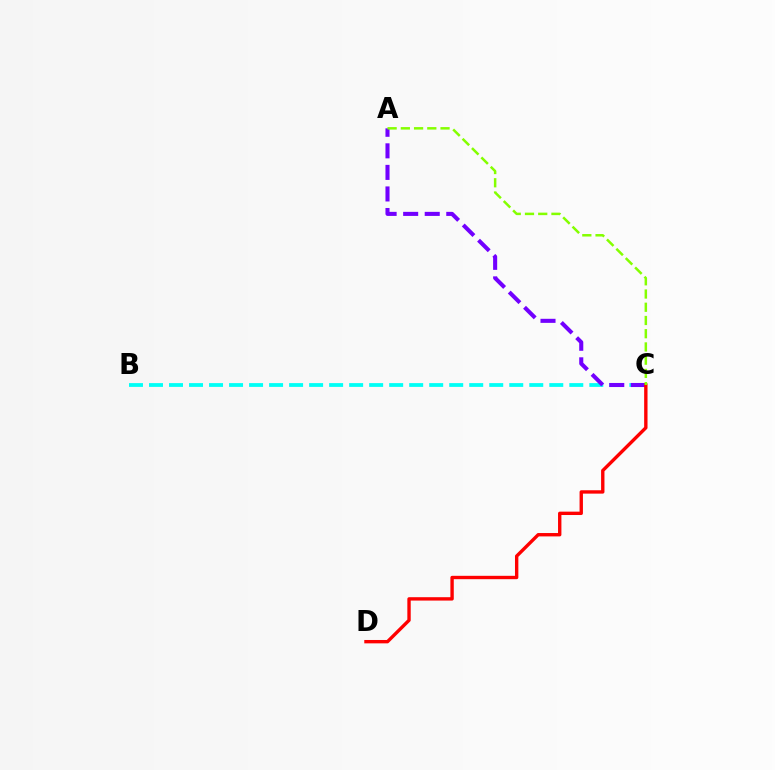{('B', 'C'): [{'color': '#00fff6', 'line_style': 'dashed', 'thickness': 2.72}], ('A', 'C'): [{'color': '#7200ff', 'line_style': 'dashed', 'thickness': 2.93}, {'color': '#84ff00', 'line_style': 'dashed', 'thickness': 1.8}], ('C', 'D'): [{'color': '#ff0000', 'line_style': 'solid', 'thickness': 2.43}]}